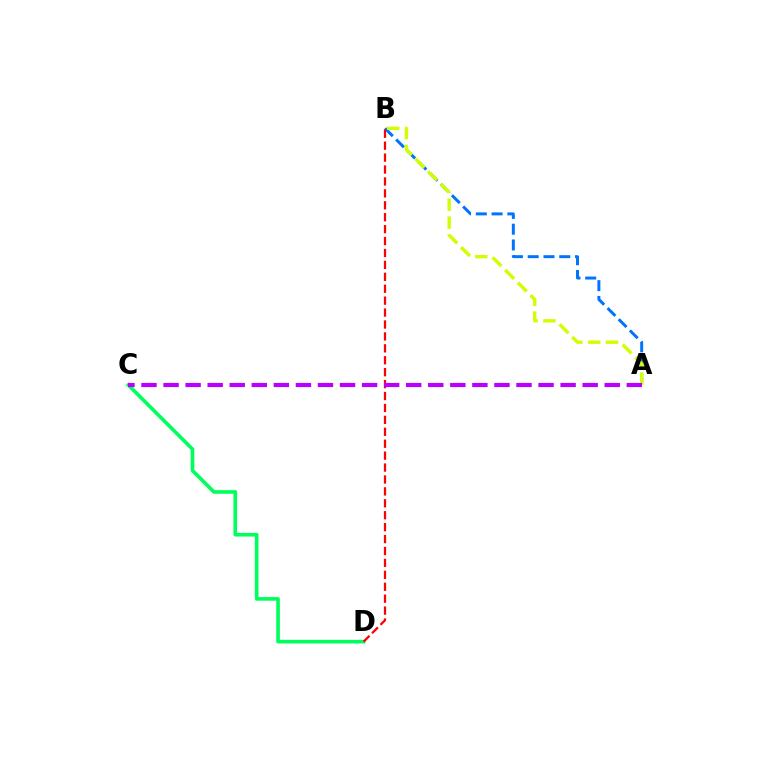{('C', 'D'): [{'color': '#00ff5c', 'line_style': 'solid', 'thickness': 2.62}], ('A', 'B'): [{'color': '#0074ff', 'line_style': 'dashed', 'thickness': 2.14}, {'color': '#d1ff00', 'line_style': 'dashed', 'thickness': 2.43}], ('B', 'D'): [{'color': '#ff0000', 'line_style': 'dashed', 'thickness': 1.62}], ('A', 'C'): [{'color': '#b900ff', 'line_style': 'dashed', 'thickness': 3.0}]}